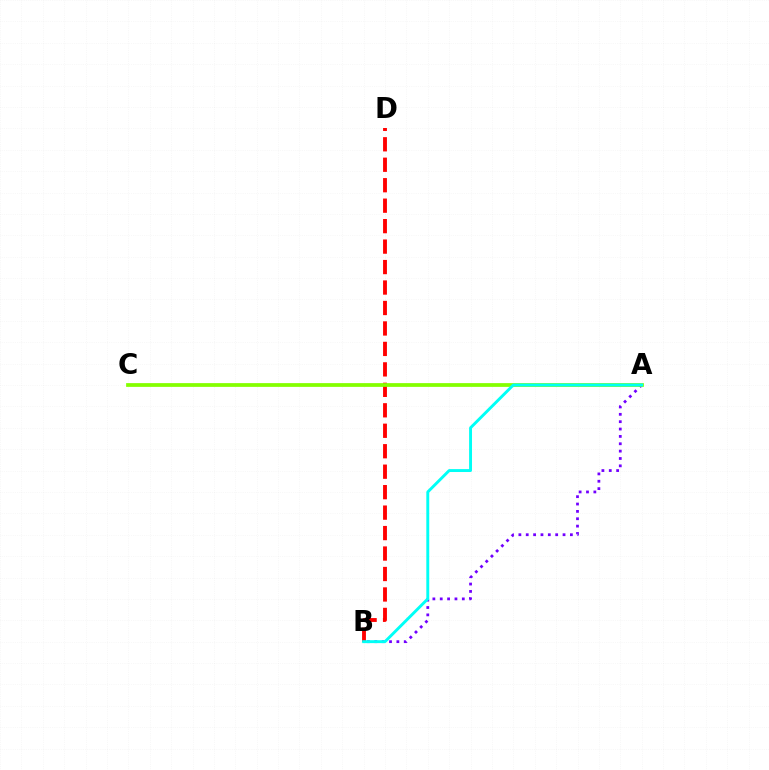{('A', 'B'): [{'color': '#7200ff', 'line_style': 'dotted', 'thickness': 2.0}, {'color': '#00fff6', 'line_style': 'solid', 'thickness': 2.1}], ('B', 'D'): [{'color': '#ff0000', 'line_style': 'dashed', 'thickness': 2.78}], ('A', 'C'): [{'color': '#84ff00', 'line_style': 'solid', 'thickness': 2.7}]}